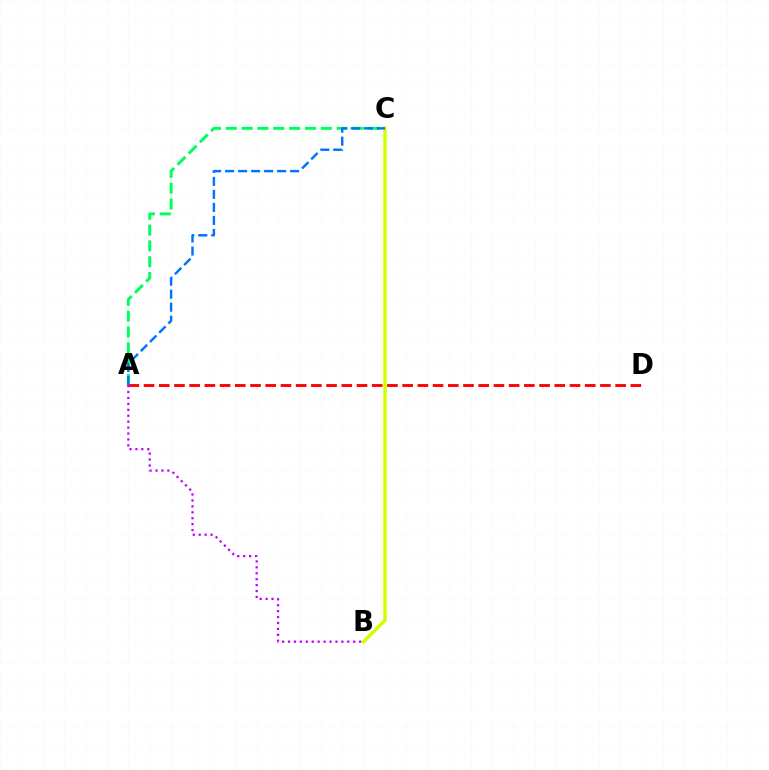{('A', 'C'): [{'color': '#00ff5c', 'line_style': 'dashed', 'thickness': 2.15}, {'color': '#0074ff', 'line_style': 'dashed', 'thickness': 1.77}], ('A', 'D'): [{'color': '#ff0000', 'line_style': 'dashed', 'thickness': 2.07}], ('A', 'B'): [{'color': '#b900ff', 'line_style': 'dotted', 'thickness': 1.61}], ('B', 'C'): [{'color': '#d1ff00', 'line_style': 'solid', 'thickness': 2.49}]}